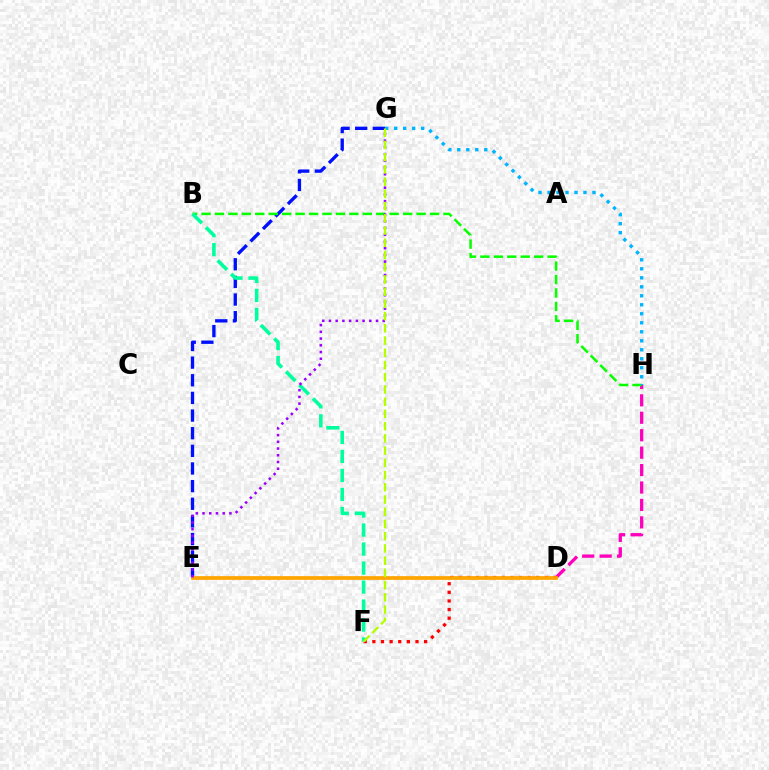{('D', 'H'): [{'color': '#ff00bd', 'line_style': 'dashed', 'thickness': 2.37}], ('D', 'F'): [{'color': '#ff0000', 'line_style': 'dotted', 'thickness': 2.34}], ('E', 'G'): [{'color': '#0010ff', 'line_style': 'dashed', 'thickness': 2.4}, {'color': '#9b00ff', 'line_style': 'dotted', 'thickness': 1.83}], ('B', 'H'): [{'color': '#08ff00', 'line_style': 'dashed', 'thickness': 1.83}], ('G', 'H'): [{'color': '#00b5ff', 'line_style': 'dotted', 'thickness': 2.44}], ('D', 'E'): [{'color': '#ffa500', 'line_style': 'solid', 'thickness': 2.69}], ('B', 'F'): [{'color': '#00ff9d', 'line_style': 'dashed', 'thickness': 2.58}], ('F', 'G'): [{'color': '#b3ff00', 'line_style': 'dashed', 'thickness': 1.66}]}